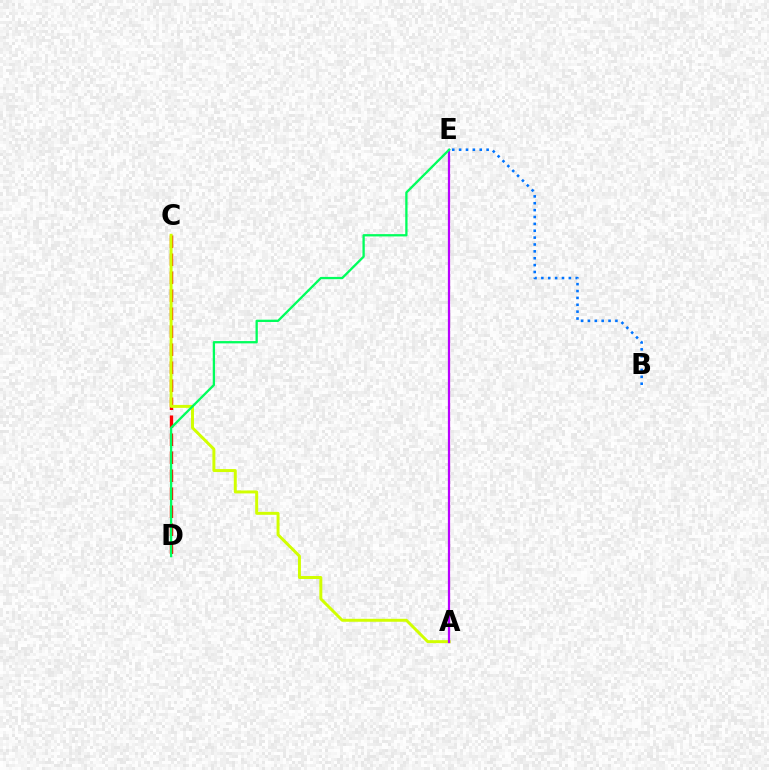{('C', 'D'): [{'color': '#ff0000', 'line_style': 'dashed', 'thickness': 2.44}], ('A', 'C'): [{'color': '#d1ff00', 'line_style': 'solid', 'thickness': 2.13}], ('B', 'E'): [{'color': '#0074ff', 'line_style': 'dotted', 'thickness': 1.87}], ('A', 'E'): [{'color': '#b900ff', 'line_style': 'solid', 'thickness': 1.61}], ('D', 'E'): [{'color': '#00ff5c', 'line_style': 'solid', 'thickness': 1.66}]}